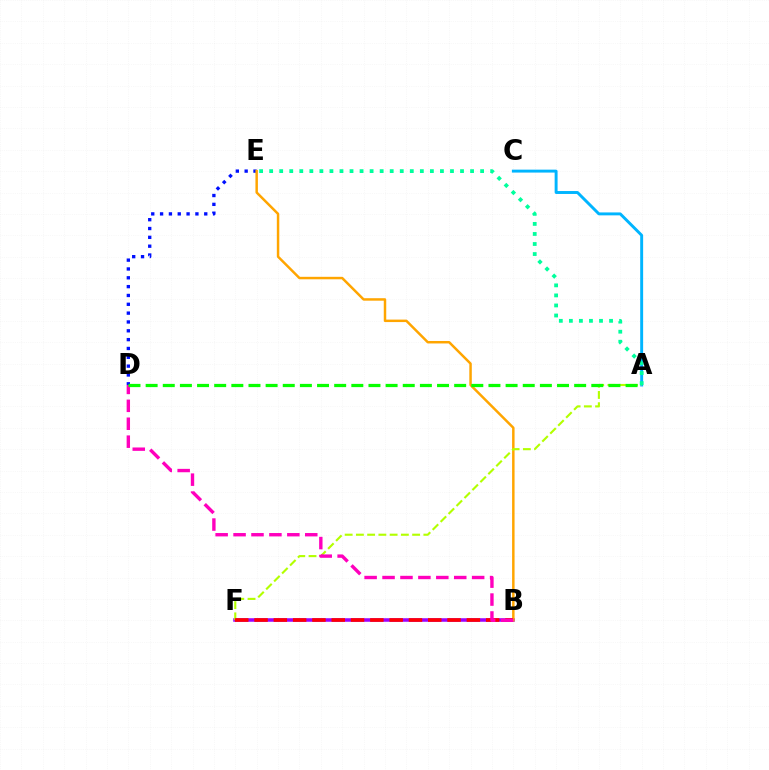{('B', 'F'): [{'color': '#9b00ff', 'line_style': 'solid', 'thickness': 2.55}, {'color': '#ff0000', 'line_style': 'dashed', 'thickness': 2.62}], ('A', 'C'): [{'color': '#00b5ff', 'line_style': 'solid', 'thickness': 2.11}], ('D', 'E'): [{'color': '#0010ff', 'line_style': 'dotted', 'thickness': 2.4}], ('B', 'E'): [{'color': '#ffa500', 'line_style': 'solid', 'thickness': 1.78}], ('A', 'F'): [{'color': '#b3ff00', 'line_style': 'dashed', 'thickness': 1.53}], ('A', 'E'): [{'color': '#00ff9d', 'line_style': 'dotted', 'thickness': 2.73}], ('B', 'D'): [{'color': '#ff00bd', 'line_style': 'dashed', 'thickness': 2.43}], ('A', 'D'): [{'color': '#08ff00', 'line_style': 'dashed', 'thickness': 2.33}]}